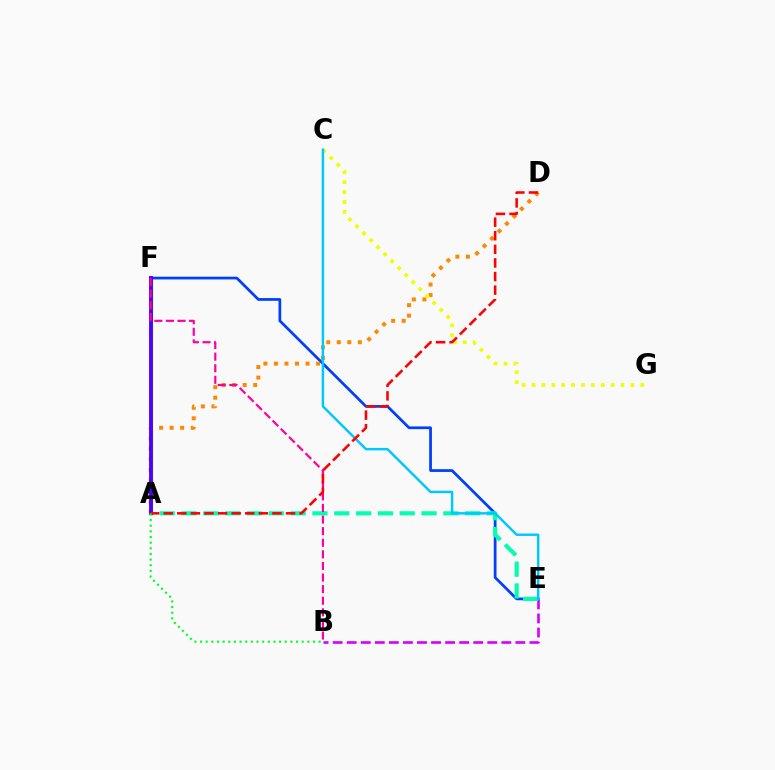{('A', 'F'): [{'color': '#66ff00', 'line_style': 'solid', 'thickness': 2.34}, {'color': '#4f00ff', 'line_style': 'solid', 'thickness': 2.78}], ('E', 'F'): [{'color': '#003fff', 'line_style': 'solid', 'thickness': 1.97}], ('B', 'E'): [{'color': '#d600ff', 'line_style': 'dashed', 'thickness': 1.91}], ('A', 'D'): [{'color': '#ff8800', 'line_style': 'dotted', 'thickness': 2.86}, {'color': '#ff0000', 'line_style': 'dashed', 'thickness': 1.85}], ('C', 'G'): [{'color': '#eeff00', 'line_style': 'dotted', 'thickness': 2.69}], ('A', 'E'): [{'color': '#00ffaf', 'line_style': 'dashed', 'thickness': 2.96}], ('C', 'E'): [{'color': '#00c7ff', 'line_style': 'solid', 'thickness': 1.76}], ('B', 'F'): [{'color': '#ff00a0', 'line_style': 'dashed', 'thickness': 1.58}], ('A', 'B'): [{'color': '#00ff27', 'line_style': 'dotted', 'thickness': 1.53}]}